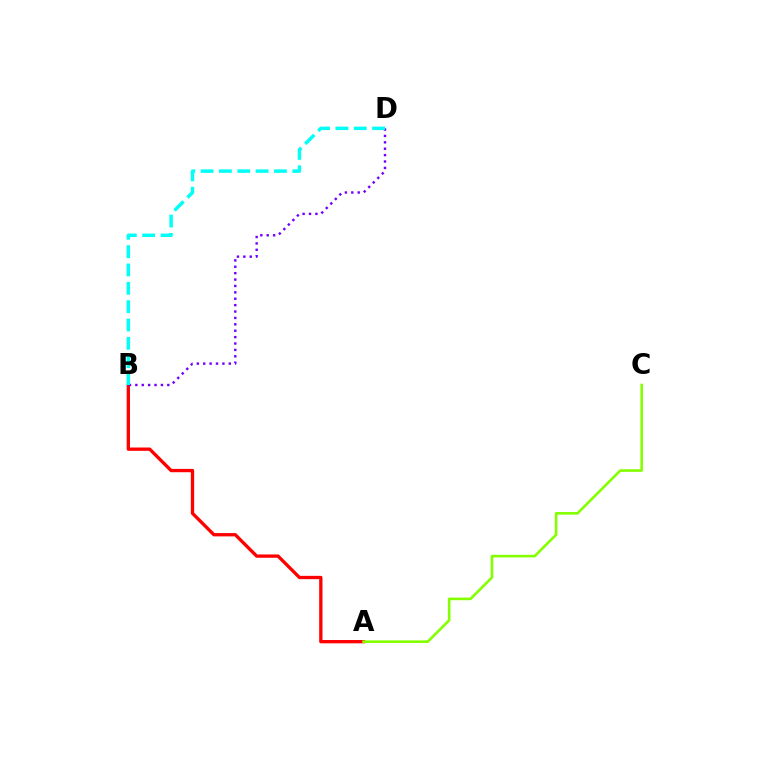{('A', 'B'): [{'color': '#ff0000', 'line_style': 'solid', 'thickness': 2.38}], ('A', 'C'): [{'color': '#84ff00', 'line_style': 'solid', 'thickness': 1.88}], ('B', 'D'): [{'color': '#7200ff', 'line_style': 'dotted', 'thickness': 1.74}, {'color': '#00fff6', 'line_style': 'dashed', 'thickness': 2.49}]}